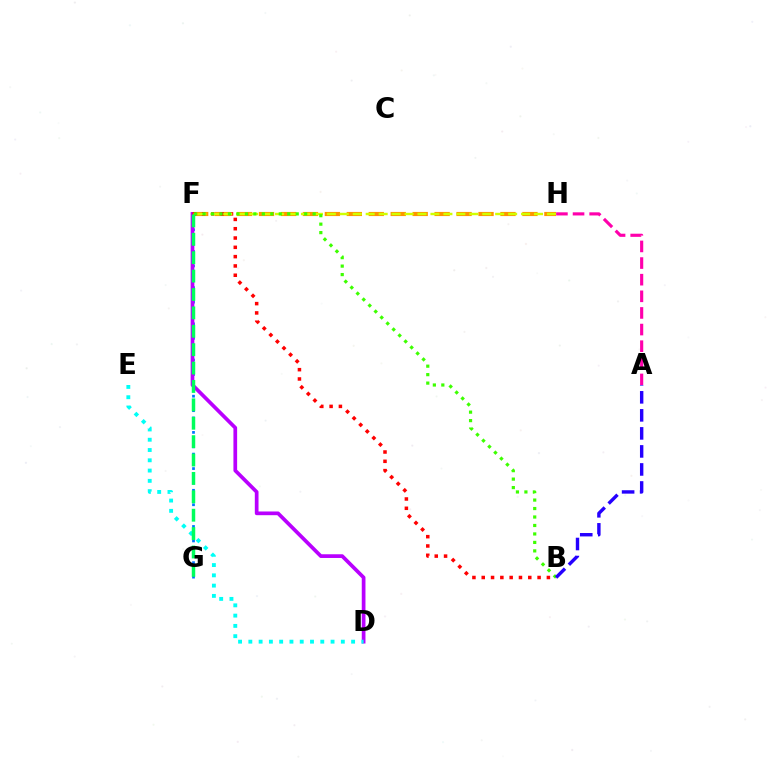{('F', 'G'): [{'color': '#0074ff', 'line_style': 'dotted', 'thickness': 1.97}, {'color': '#00ff5c', 'line_style': 'dashed', 'thickness': 2.5}], ('D', 'F'): [{'color': '#b900ff', 'line_style': 'solid', 'thickness': 2.67}], ('F', 'H'): [{'color': '#ff9400', 'line_style': 'dashed', 'thickness': 2.98}, {'color': '#d1ff00', 'line_style': 'dashed', 'thickness': 1.76}], ('B', 'F'): [{'color': '#ff0000', 'line_style': 'dotted', 'thickness': 2.53}, {'color': '#3dff00', 'line_style': 'dotted', 'thickness': 2.3}], ('D', 'E'): [{'color': '#00fff6', 'line_style': 'dotted', 'thickness': 2.79}], ('A', 'H'): [{'color': '#ff00ac', 'line_style': 'dashed', 'thickness': 2.26}], ('A', 'B'): [{'color': '#2500ff', 'line_style': 'dashed', 'thickness': 2.45}]}